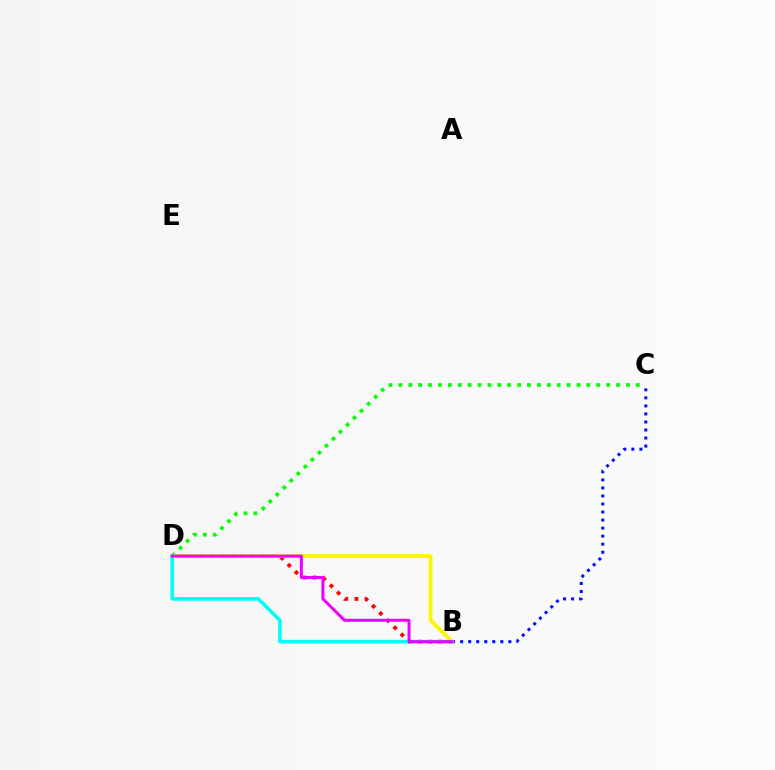{('B', 'D'): [{'color': '#ff0000', 'line_style': 'dotted', 'thickness': 2.75}, {'color': '#fcf500', 'line_style': 'solid', 'thickness': 2.75}, {'color': '#00fff6', 'line_style': 'solid', 'thickness': 2.56}, {'color': '#ee00ff', 'line_style': 'solid', 'thickness': 2.15}], ('C', 'D'): [{'color': '#08ff00', 'line_style': 'dotted', 'thickness': 2.69}], ('B', 'C'): [{'color': '#0010ff', 'line_style': 'dotted', 'thickness': 2.18}]}